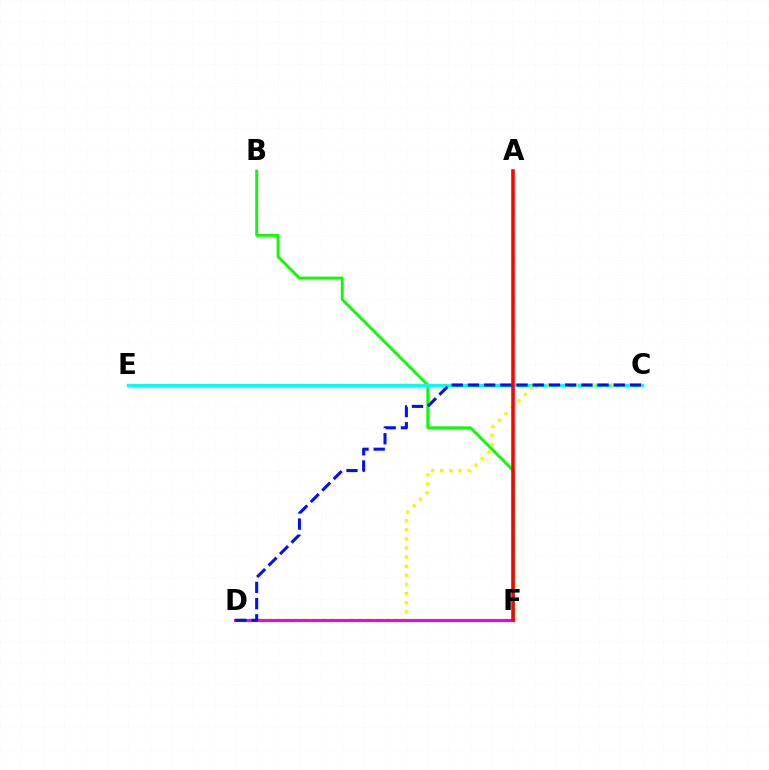{('B', 'F'): [{'color': '#08ff00', 'line_style': 'solid', 'thickness': 2.08}], ('C', 'E'): [{'color': '#00fff6', 'line_style': 'solid', 'thickness': 2.48}], ('C', 'D'): [{'color': '#fcf500', 'line_style': 'dotted', 'thickness': 2.48}, {'color': '#0010ff', 'line_style': 'dashed', 'thickness': 2.2}], ('D', 'F'): [{'color': '#ee00ff', 'line_style': 'solid', 'thickness': 2.24}], ('A', 'F'): [{'color': '#ff0000', 'line_style': 'solid', 'thickness': 2.56}]}